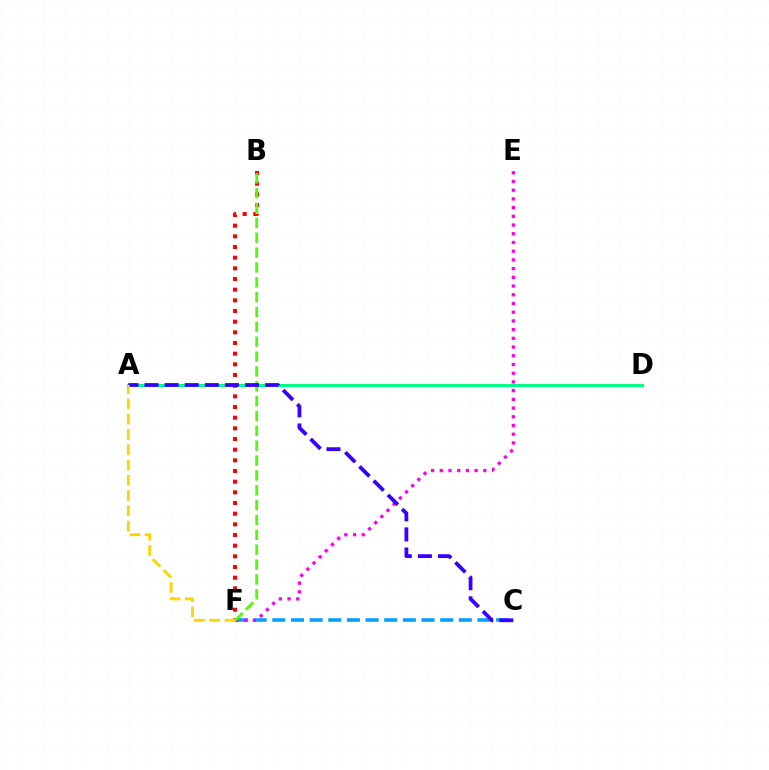{('C', 'F'): [{'color': '#009eff', 'line_style': 'dashed', 'thickness': 2.53}], ('A', 'D'): [{'color': '#00ff86', 'line_style': 'solid', 'thickness': 2.21}], ('B', 'F'): [{'color': '#ff0000', 'line_style': 'dotted', 'thickness': 2.9}, {'color': '#4fff00', 'line_style': 'dashed', 'thickness': 2.02}], ('E', 'F'): [{'color': '#ff00ed', 'line_style': 'dotted', 'thickness': 2.37}], ('A', 'C'): [{'color': '#3700ff', 'line_style': 'dashed', 'thickness': 2.73}], ('A', 'F'): [{'color': '#ffd500', 'line_style': 'dashed', 'thickness': 2.07}]}